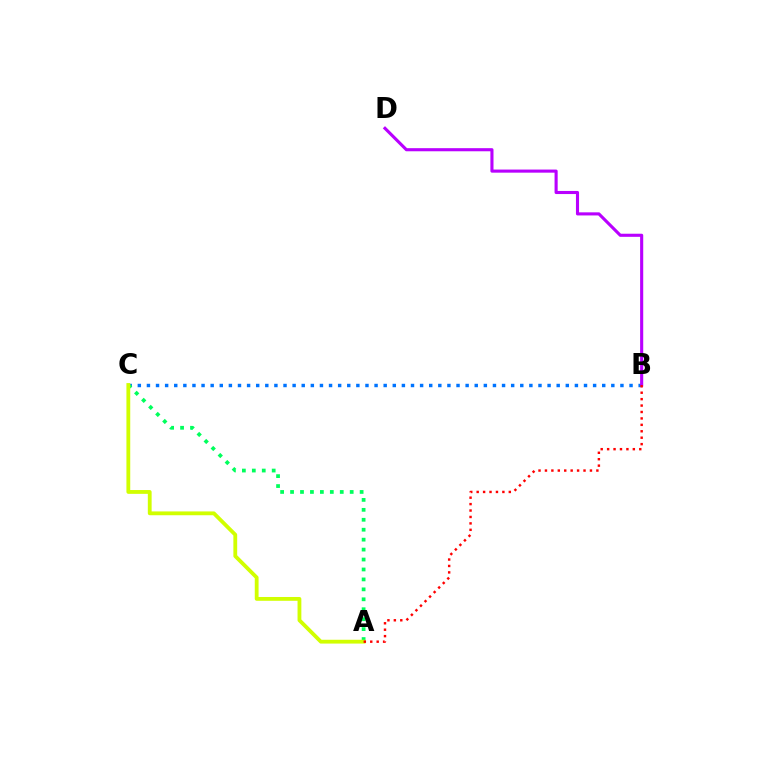{('B', 'C'): [{'color': '#0074ff', 'line_style': 'dotted', 'thickness': 2.47}], ('A', 'C'): [{'color': '#00ff5c', 'line_style': 'dotted', 'thickness': 2.7}, {'color': '#d1ff00', 'line_style': 'solid', 'thickness': 2.74}], ('B', 'D'): [{'color': '#b900ff', 'line_style': 'solid', 'thickness': 2.23}], ('A', 'B'): [{'color': '#ff0000', 'line_style': 'dotted', 'thickness': 1.75}]}